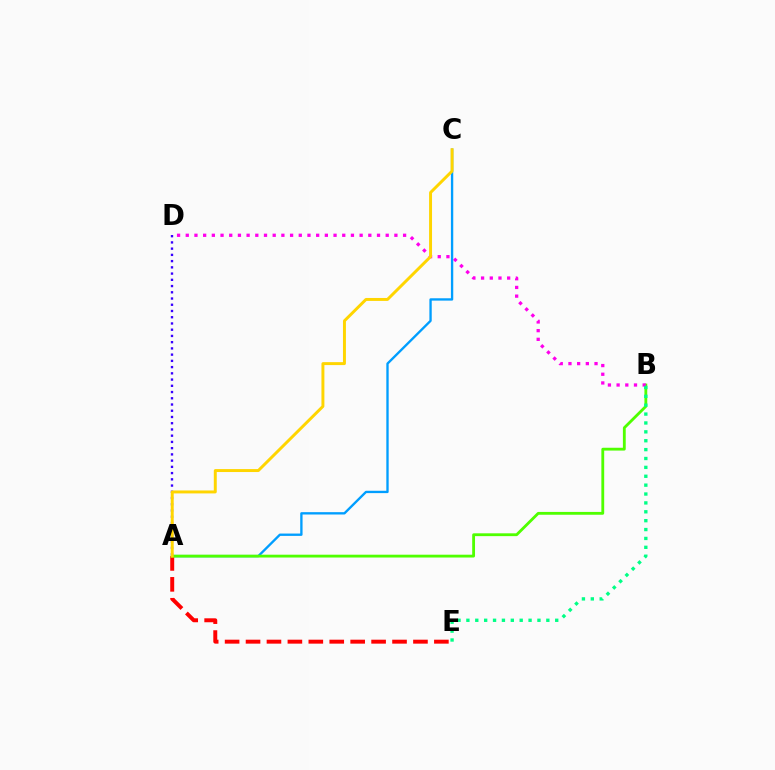{('A', 'C'): [{'color': '#009eff', 'line_style': 'solid', 'thickness': 1.69}, {'color': '#ffd500', 'line_style': 'solid', 'thickness': 2.12}], ('A', 'E'): [{'color': '#ff0000', 'line_style': 'dashed', 'thickness': 2.84}], ('A', 'B'): [{'color': '#4fff00', 'line_style': 'solid', 'thickness': 2.03}], ('B', 'D'): [{'color': '#ff00ed', 'line_style': 'dotted', 'thickness': 2.36}], ('A', 'D'): [{'color': '#3700ff', 'line_style': 'dotted', 'thickness': 1.69}], ('B', 'E'): [{'color': '#00ff86', 'line_style': 'dotted', 'thickness': 2.41}]}